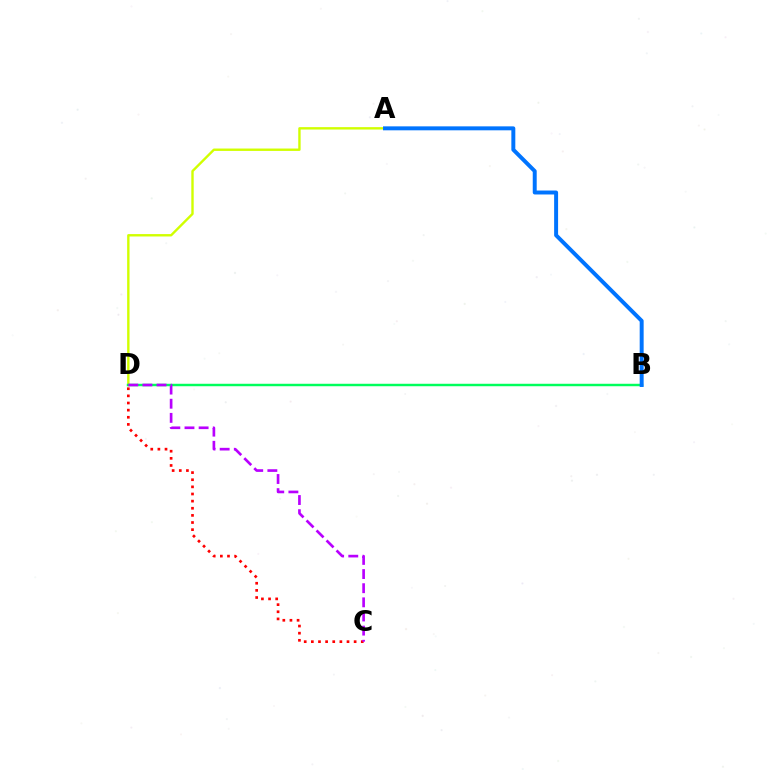{('C', 'D'): [{'color': '#ff0000', 'line_style': 'dotted', 'thickness': 1.94}, {'color': '#b900ff', 'line_style': 'dashed', 'thickness': 1.92}], ('A', 'D'): [{'color': '#d1ff00', 'line_style': 'solid', 'thickness': 1.72}], ('B', 'D'): [{'color': '#00ff5c', 'line_style': 'solid', 'thickness': 1.76}], ('A', 'B'): [{'color': '#0074ff', 'line_style': 'solid', 'thickness': 2.85}]}